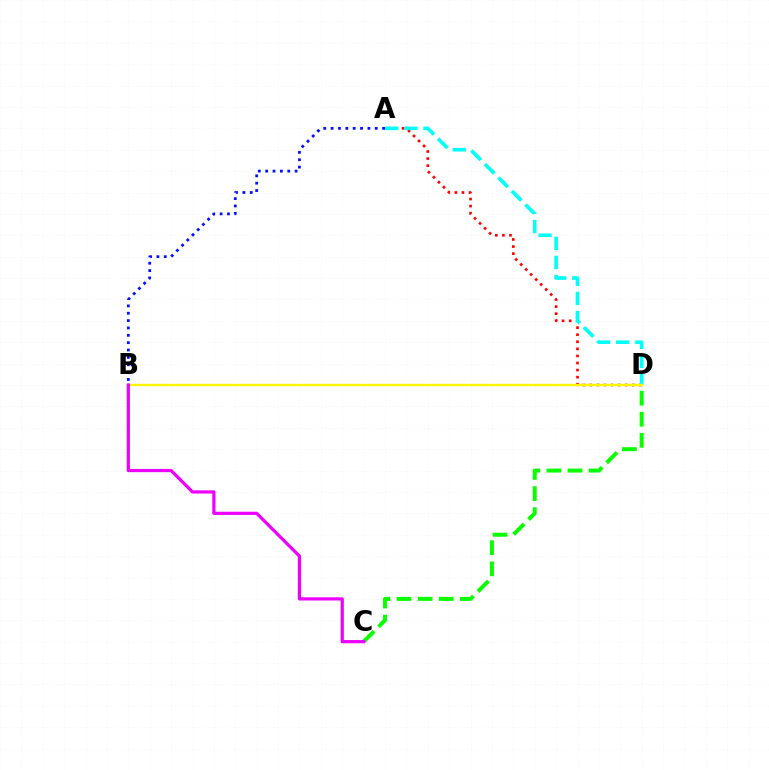{('A', 'D'): [{'color': '#ff0000', 'line_style': 'dotted', 'thickness': 1.92}, {'color': '#00fff6', 'line_style': 'dashed', 'thickness': 2.6}], ('A', 'B'): [{'color': '#0010ff', 'line_style': 'dotted', 'thickness': 2.0}], ('C', 'D'): [{'color': '#08ff00', 'line_style': 'dashed', 'thickness': 2.87}], ('B', 'D'): [{'color': '#fcf500', 'line_style': 'solid', 'thickness': 1.69}], ('B', 'C'): [{'color': '#ee00ff', 'line_style': 'solid', 'thickness': 2.32}]}